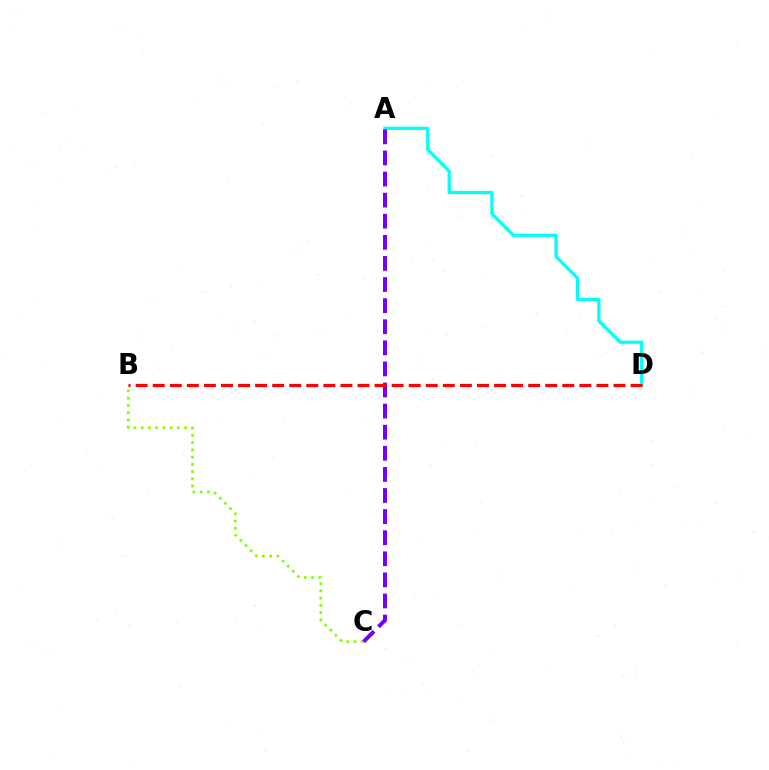{('B', 'C'): [{'color': '#84ff00', 'line_style': 'dotted', 'thickness': 1.97}], ('A', 'D'): [{'color': '#00fff6', 'line_style': 'solid', 'thickness': 2.35}], ('A', 'C'): [{'color': '#7200ff', 'line_style': 'dashed', 'thickness': 2.87}], ('B', 'D'): [{'color': '#ff0000', 'line_style': 'dashed', 'thickness': 2.32}]}